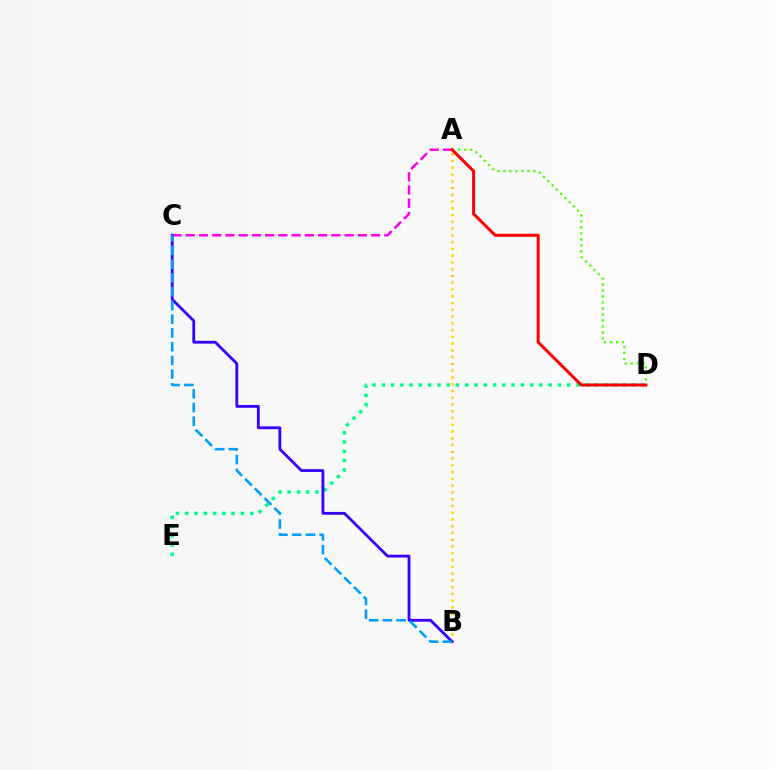{('A', 'D'): [{'color': '#4fff00', 'line_style': 'dotted', 'thickness': 1.63}, {'color': '#ff0000', 'line_style': 'solid', 'thickness': 2.19}], ('D', 'E'): [{'color': '#00ff86', 'line_style': 'dotted', 'thickness': 2.52}], ('A', 'B'): [{'color': '#ffd500', 'line_style': 'dotted', 'thickness': 1.84}], ('A', 'C'): [{'color': '#ff00ed', 'line_style': 'dashed', 'thickness': 1.8}], ('B', 'C'): [{'color': '#3700ff', 'line_style': 'solid', 'thickness': 2.04}, {'color': '#009eff', 'line_style': 'dashed', 'thickness': 1.87}]}